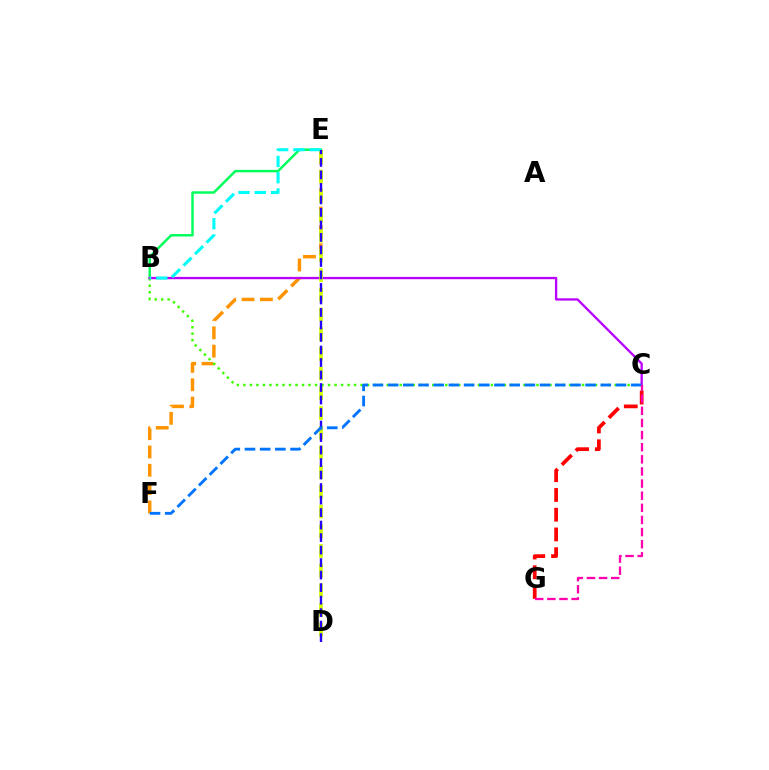{('E', 'F'): [{'color': '#ff9400', 'line_style': 'dashed', 'thickness': 2.49}], ('C', 'G'): [{'color': '#ff0000', 'line_style': 'dashed', 'thickness': 2.68}, {'color': '#ff00ac', 'line_style': 'dashed', 'thickness': 1.65}], ('B', 'C'): [{'color': '#3dff00', 'line_style': 'dotted', 'thickness': 1.77}, {'color': '#b900ff', 'line_style': 'solid', 'thickness': 1.67}], ('B', 'E'): [{'color': '#00ff5c', 'line_style': 'solid', 'thickness': 1.77}, {'color': '#00fff6', 'line_style': 'dashed', 'thickness': 2.21}], ('D', 'E'): [{'color': '#d1ff00', 'line_style': 'dashed', 'thickness': 2.68}, {'color': '#2500ff', 'line_style': 'dashed', 'thickness': 1.7}], ('C', 'F'): [{'color': '#0074ff', 'line_style': 'dashed', 'thickness': 2.06}]}